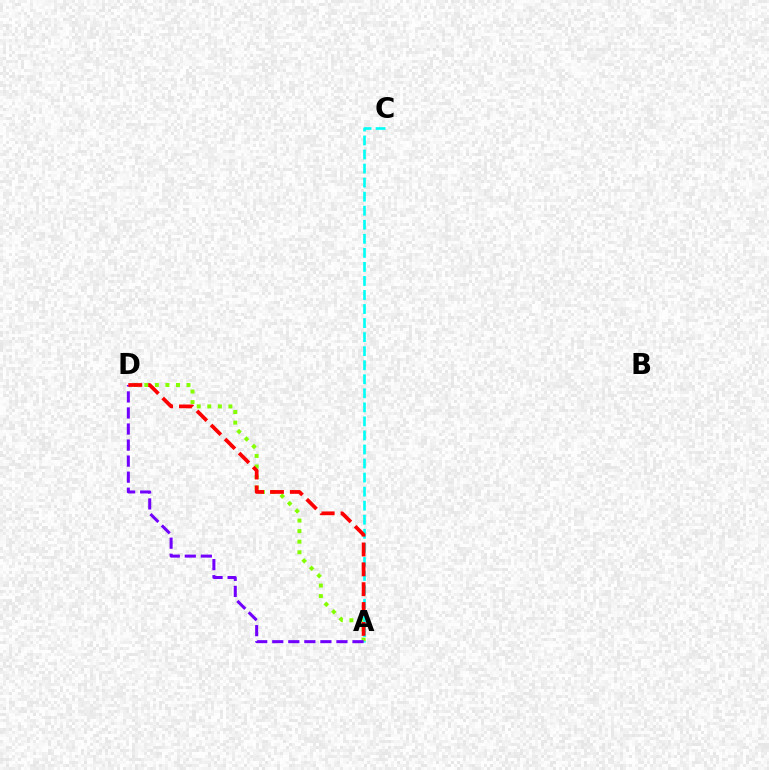{('A', 'D'): [{'color': '#84ff00', 'line_style': 'dotted', 'thickness': 2.87}, {'color': '#7200ff', 'line_style': 'dashed', 'thickness': 2.18}, {'color': '#ff0000', 'line_style': 'dashed', 'thickness': 2.7}], ('A', 'C'): [{'color': '#00fff6', 'line_style': 'dashed', 'thickness': 1.91}]}